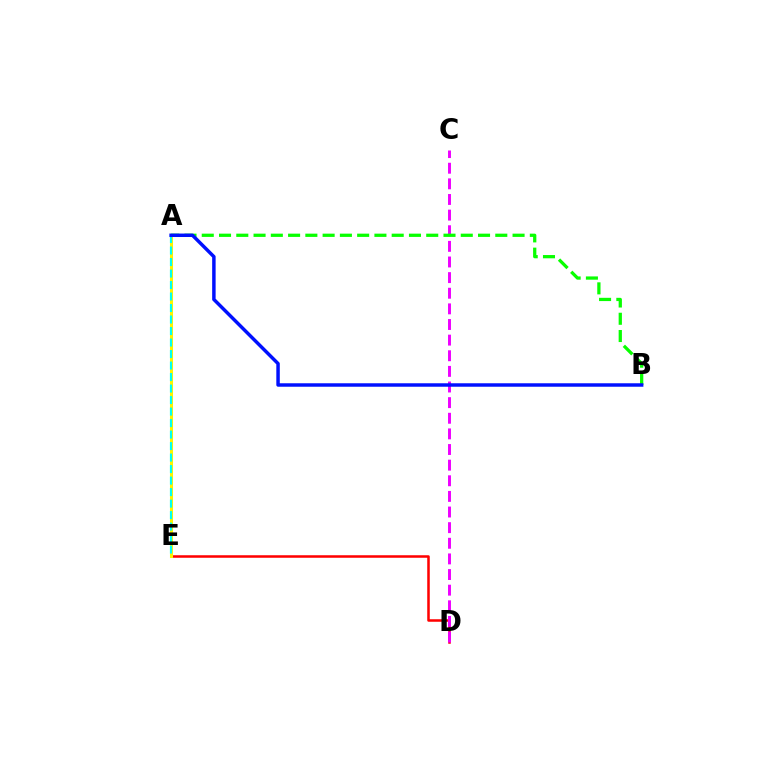{('D', 'E'): [{'color': '#ff0000', 'line_style': 'solid', 'thickness': 1.82}], ('A', 'E'): [{'color': '#fcf500', 'line_style': 'solid', 'thickness': 2.19}, {'color': '#00fff6', 'line_style': 'dashed', 'thickness': 1.56}], ('C', 'D'): [{'color': '#ee00ff', 'line_style': 'dashed', 'thickness': 2.12}], ('A', 'B'): [{'color': '#08ff00', 'line_style': 'dashed', 'thickness': 2.35}, {'color': '#0010ff', 'line_style': 'solid', 'thickness': 2.5}]}